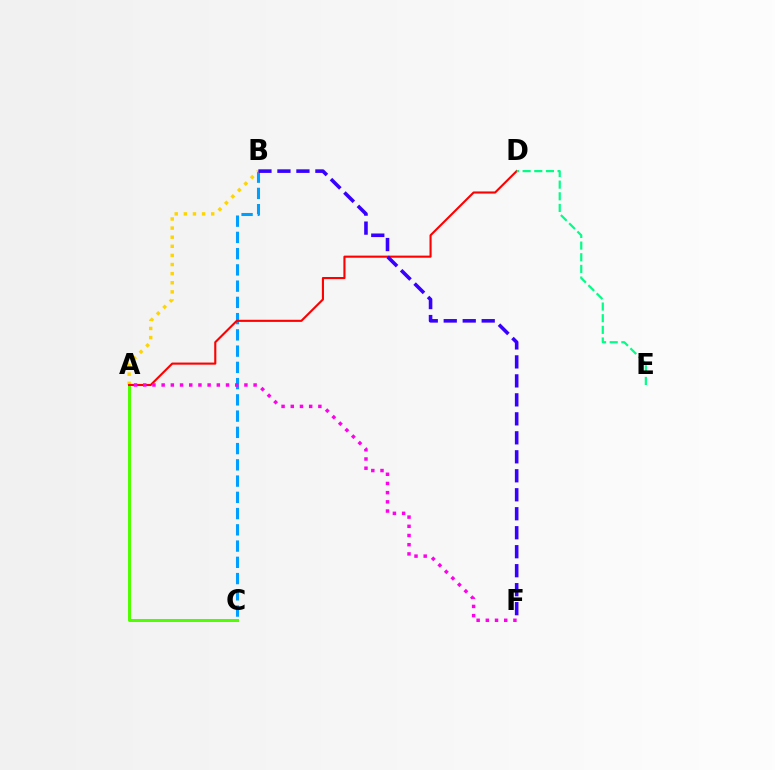{('A', 'C'): [{'color': '#4fff00', 'line_style': 'solid', 'thickness': 2.15}], ('B', 'C'): [{'color': '#009eff', 'line_style': 'dashed', 'thickness': 2.21}], ('A', 'B'): [{'color': '#ffd500', 'line_style': 'dotted', 'thickness': 2.48}], ('A', 'D'): [{'color': '#ff0000', 'line_style': 'solid', 'thickness': 1.52}], ('B', 'F'): [{'color': '#3700ff', 'line_style': 'dashed', 'thickness': 2.58}], ('D', 'E'): [{'color': '#00ff86', 'line_style': 'dashed', 'thickness': 1.58}], ('A', 'F'): [{'color': '#ff00ed', 'line_style': 'dotted', 'thickness': 2.5}]}